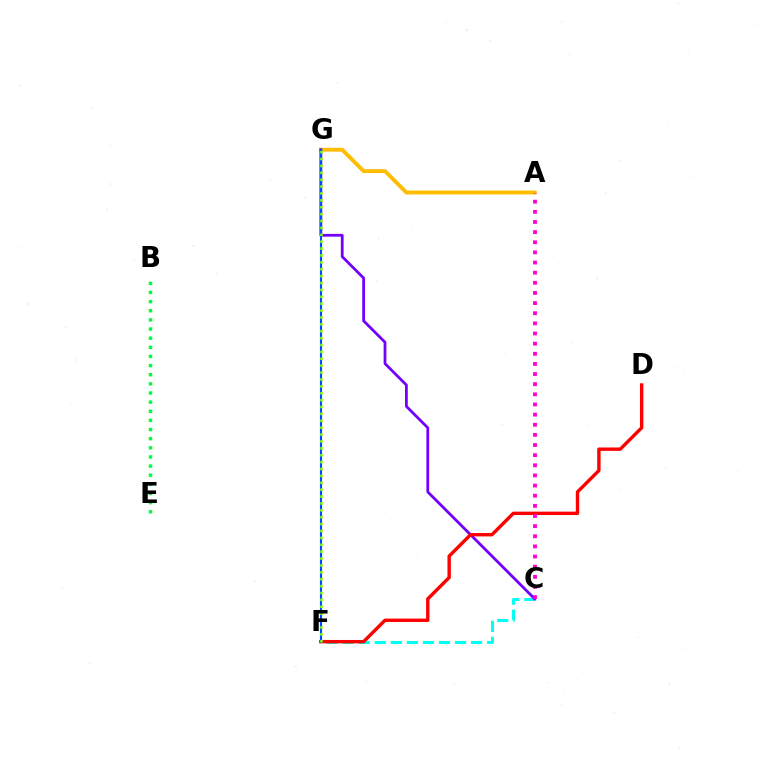{('C', 'F'): [{'color': '#00fff6', 'line_style': 'dashed', 'thickness': 2.18}], ('B', 'E'): [{'color': '#00ff39', 'line_style': 'dotted', 'thickness': 2.48}], ('A', 'G'): [{'color': '#ffbd00', 'line_style': 'solid', 'thickness': 2.8}], ('C', 'G'): [{'color': '#7200ff', 'line_style': 'solid', 'thickness': 1.99}], ('D', 'F'): [{'color': '#ff0000', 'line_style': 'solid', 'thickness': 2.43}], ('A', 'C'): [{'color': '#ff00cf', 'line_style': 'dotted', 'thickness': 2.75}], ('F', 'G'): [{'color': '#004bff', 'line_style': 'solid', 'thickness': 1.52}, {'color': '#84ff00', 'line_style': 'dotted', 'thickness': 1.87}]}